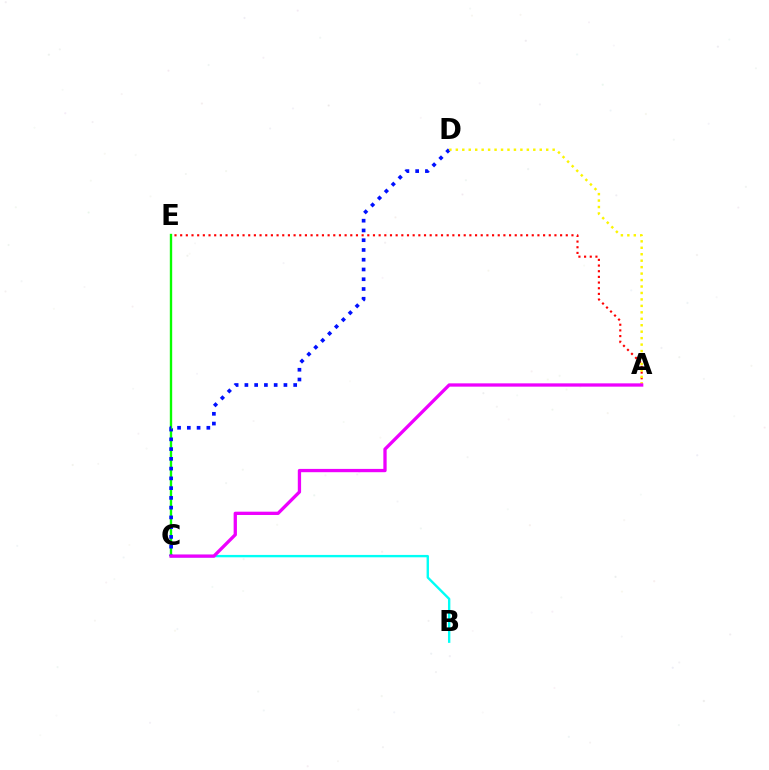{('C', 'E'): [{'color': '#08ff00', 'line_style': 'solid', 'thickness': 1.7}], ('A', 'E'): [{'color': '#ff0000', 'line_style': 'dotted', 'thickness': 1.54}], ('C', 'D'): [{'color': '#0010ff', 'line_style': 'dotted', 'thickness': 2.65}], ('A', 'D'): [{'color': '#fcf500', 'line_style': 'dotted', 'thickness': 1.75}], ('B', 'C'): [{'color': '#00fff6', 'line_style': 'solid', 'thickness': 1.71}], ('A', 'C'): [{'color': '#ee00ff', 'line_style': 'solid', 'thickness': 2.37}]}